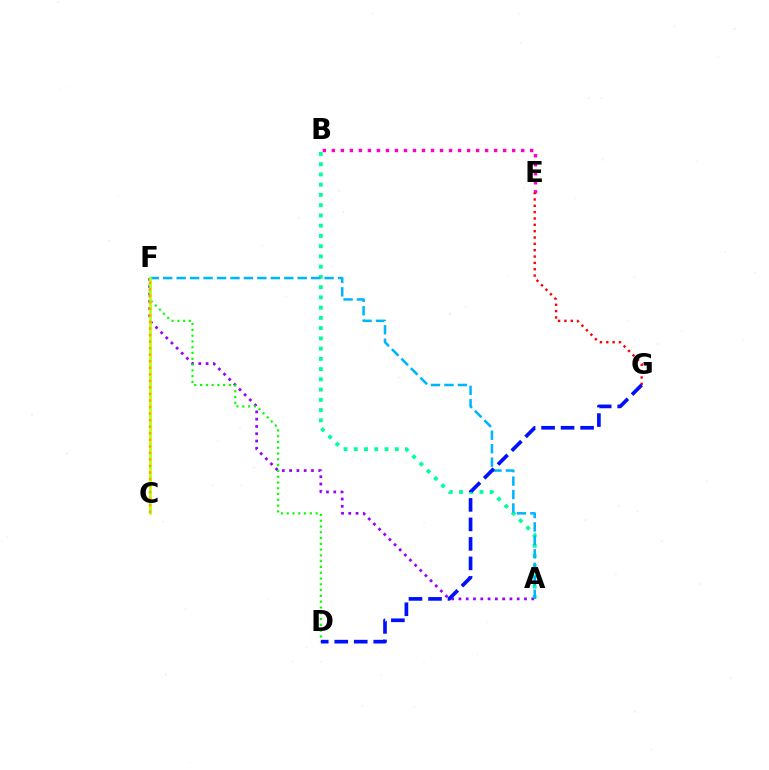{('B', 'E'): [{'color': '#ff00bd', 'line_style': 'dotted', 'thickness': 2.45}], ('A', 'B'): [{'color': '#00ff9d', 'line_style': 'dotted', 'thickness': 2.78}], ('A', 'F'): [{'color': '#9b00ff', 'line_style': 'dotted', 'thickness': 1.98}, {'color': '#00b5ff', 'line_style': 'dashed', 'thickness': 1.83}], ('D', 'F'): [{'color': '#08ff00', 'line_style': 'dotted', 'thickness': 1.57}], ('E', 'G'): [{'color': '#ff0000', 'line_style': 'dotted', 'thickness': 1.72}], ('D', 'G'): [{'color': '#0010ff', 'line_style': 'dashed', 'thickness': 2.65}], ('C', 'F'): [{'color': '#b3ff00', 'line_style': 'solid', 'thickness': 1.86}, {'color': '#ffa500', 'line_style': 'dotted', 'thickness': 1.78}]}